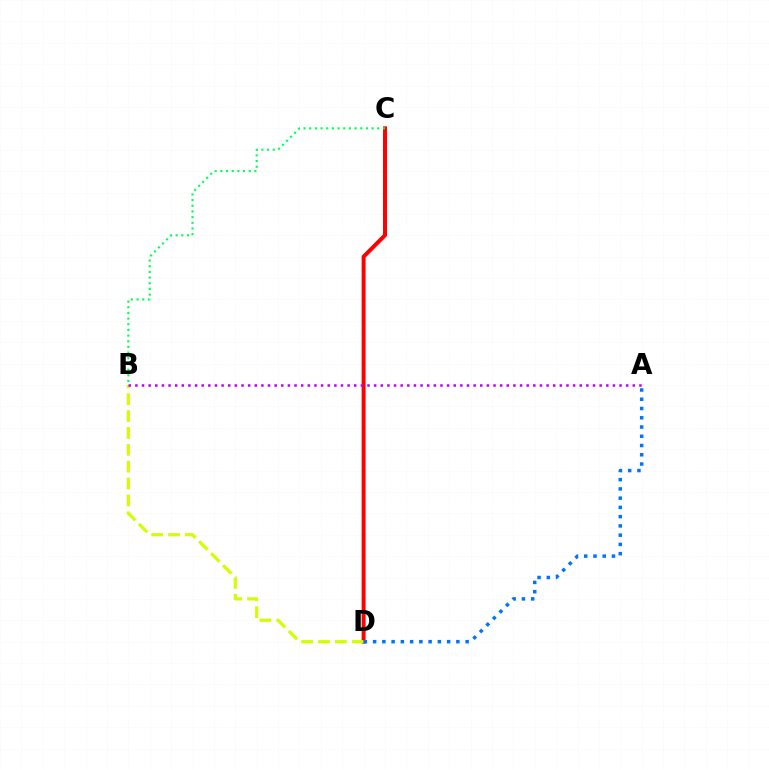{('C', 'D'): [{'color': '#ff0000', 'line_style': 'solid', 'thickness': 2.86}], ('B', 'C'): [{'color': '#00ff5c', 'line_style': 'dotted', 'thickness': 1.54}], ('B', 'D'): [{'color': '#d1ff00', 'line_style': 'dashed', 'thickness': 2.29}], ('A', 'B'): [{'color': '#b900ff', 'line_style': 'dotted', 'thickness': 1.8}], ('A', 'D'): [{'color': '#0074ff', 'line_style': 'dotted', 'thickness': 2.51}]}